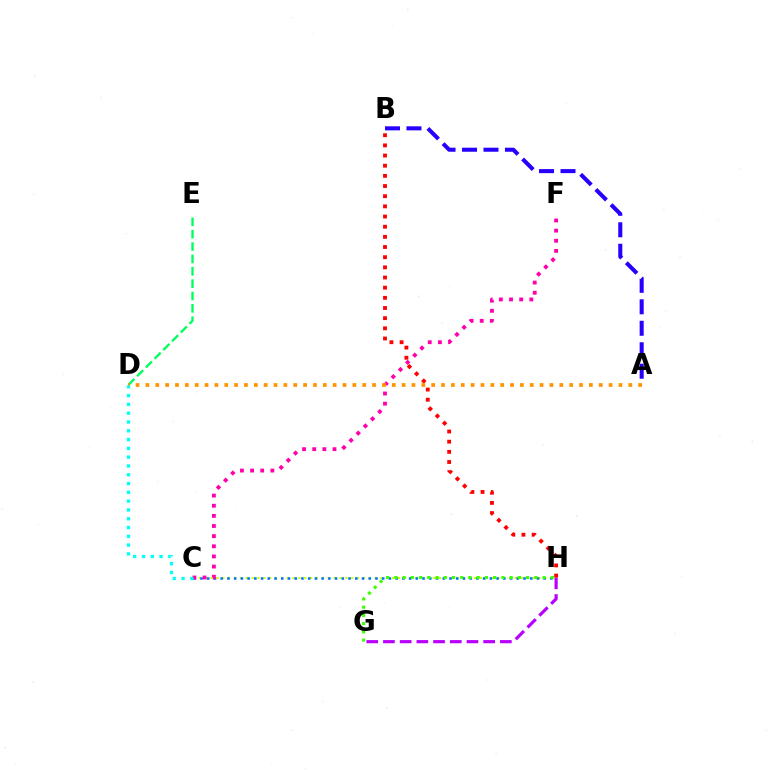{('A', 'B'): [{'color': '#2500ff', 'line_style': 'dashed', 'thickness': 2.92}], ('C', 'H'): [{'color': '#d1ff00', 'line_style': 'dotted', 'thickness': 1.59}, {'color': '#0074ff', 'line_style': 'dotted', 'thickness': 1.83}], ('G', 'H'): [{'color': '#3dff00', 'line_style': 'dotted', 'thickness': 2.24}, {'color': '#b900ff', 'line_style': 'dashed', 'thickness': 2.27}], ('D', 'E'): [{'color': '#00ff5c', 'line_style': 'dashed', 'thickness': 1.68}], ('C', 'F'): [{'color': '#ff00ac', 'line_style': 'dotted', 'thickness': 2.75}], ('B', 'H'): [{'color': '#ff0000', 'line_style': 'dotted', 'thickness': 2.76}], ('A', 'D'): [{'color': '#ff9400', 'line_style': 'dotted', 'thickness': 2.68}], ('C', 'D'): [{'color': '#00fff6', 'line_style': 'dotted', 'thickness': 2.39}]}